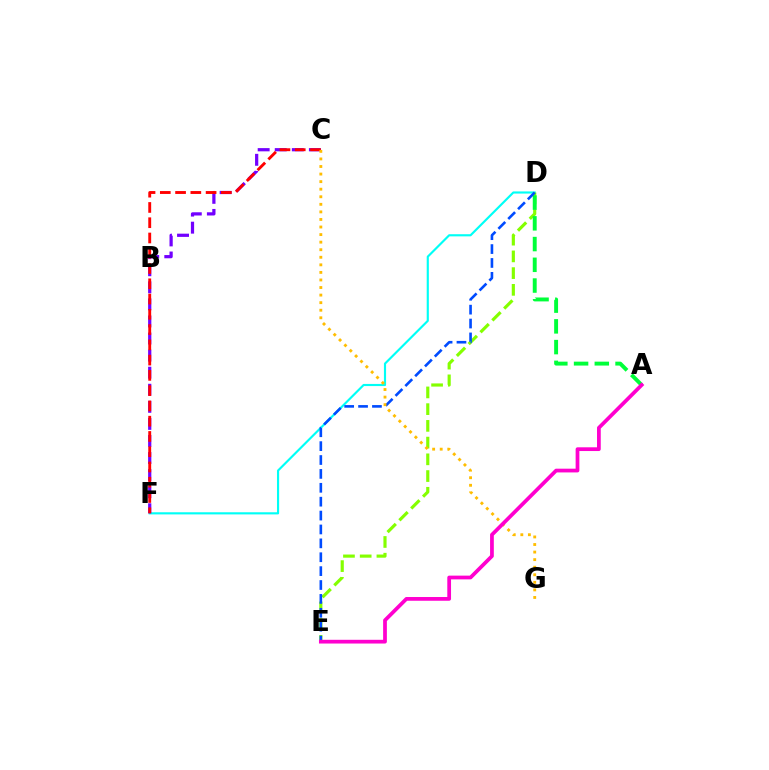{('D', 'F'): [{'color': '#00fff6', 'line_style': 'solid', 'thickness': 1.55}], ('D', 'E'): [{'color': '#84ff00', 'line_style': 'dashed', 'thickness': 2.27}, {'color': '#004bff', 'line_style': 'dashed', 'thickness': 1.89}], ('A', 'D'): [{'color': '#00ff39', 'line_style': 'dashed', 'thickness': 2.82}], ('C', 'F'): [{'color': '#7200ff', 'line_style': 'dashed', 'thickness': 2.32}, {'color': '#ff0000', 'line_style': 'dashed', 'thickness': 2.07}], ('C', 'G'): [{'color': '#ffbd00', 'line_style': 'dotted', 'thickness': 2.06}], ('A', 'E'): [{'color': '#ff00cf', 'line_style': 'solid', 'thickness': 2.69}]}